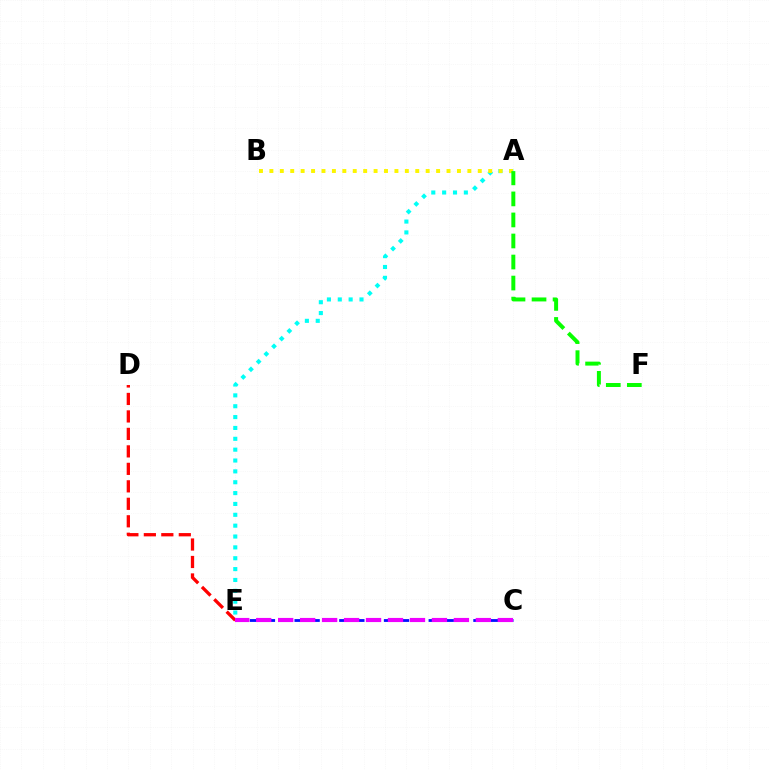{('A', 'E'): [{'color': '#00fff6', 'line_style': 'dotted', 'thickness': 2.95}], ('A', 'B'): [{'color': '#fcf500', 'line_style': 'dotted', 'thickness': 2.83}], ('D', 'E'): [{'color': '#ff0000', 'line_style': 'dashed', 'thickness': 2.37}], ('C', 'E'): [{'color': '#0010ff', 'line_style': 'dashed', 'thickness': 2.02}, {'color': '#ee00ff', 'line_style': 'dashed', 'thickness': 2.98}], ('A', 'F'): [{'color': '#08ff00', 'line_style': 'dashed', 'thickness': 2.86}]}